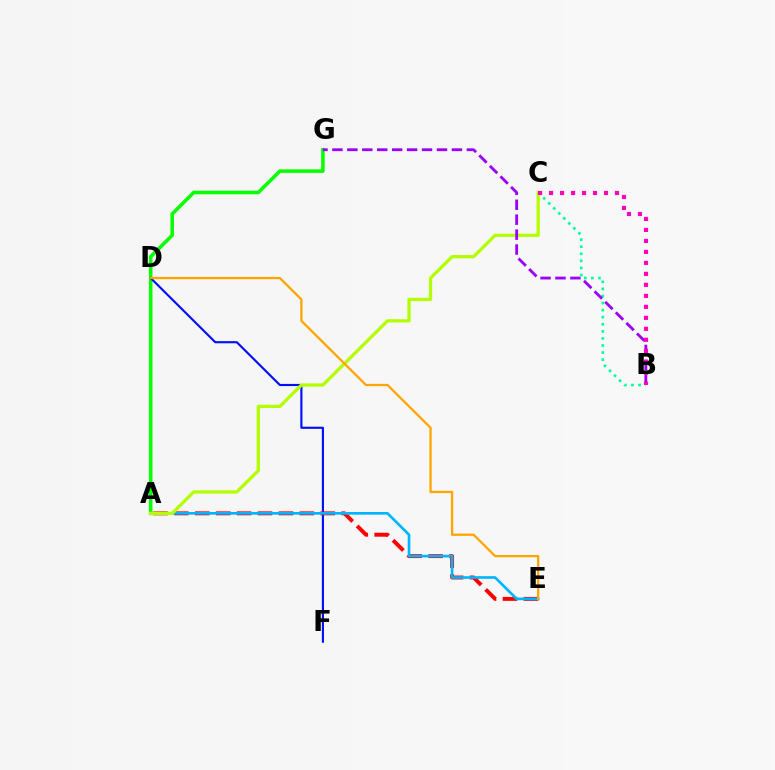{('A', 'G'): [{'color': '#08ff00', 'line_style': 'solid', 'thickness': 2.56}], ('D', 'F'): [{'color': '#0010ff', 'line_style': 'solid', 'thickness': 1.54}], ('A', 'E'): [{'color': '#ff0000', 'line_style': 'dashed', 'thickness': 2.84}, {'color': '#00b5ff', 'line_style': 'solid', 'thickness': 1.92}], ('A', 'C'): [{'color': '#b3ff00', 'line_style': 'solid', 'thickness': 2.35}], ('B', 'C'): [{'color': '#00ff9d', 'line_style': 'dotted', 'thickness': 1.92}, {'color': '#ff00bd', 'line_style': 'dotted', 'thickness': 2.99}], ('B', 'G'): [{'color': '#9b00ff', 'line_style': 'dashed', 'thickness': 2.03}], ('D', 'E'): [{'color': '#ffa500', 'line_style': 'solid', 'thickness': 1.65}]}